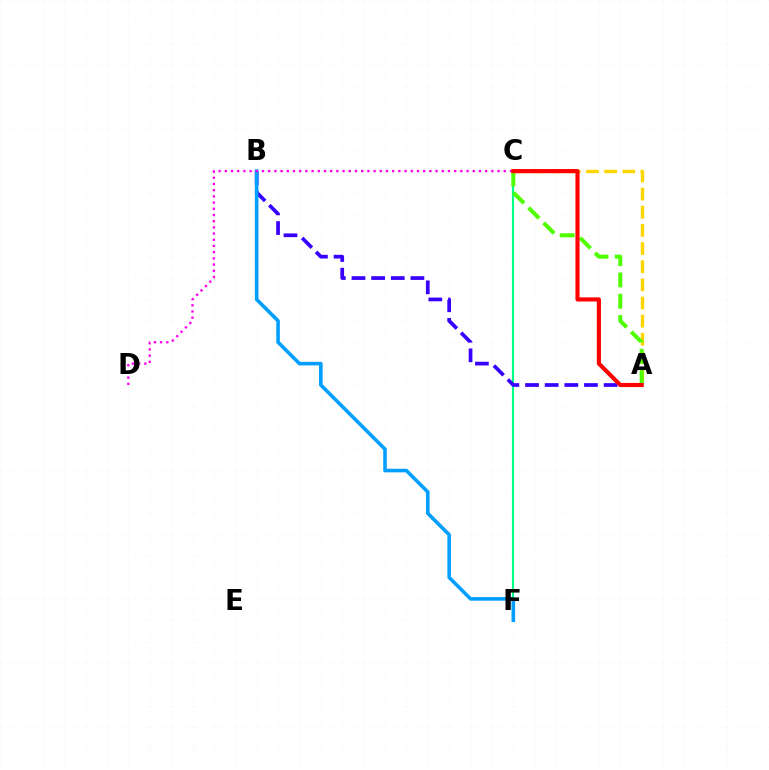{('C', 'F'): [{'color': '#00ff86', 'line_style': 'solid', 'thickness': 1.56}], ('A', 'B'): [{'color': '#3700ff', 'line_style': 'dashed', 'thickness': 2.67}], ('A', 'C'): [{'color': '#ffd500', 'line_style': 'dashed', 'thickness': 2.47}, {'color': '#4fff00', 'line_style': 'dashed', 'thickness': 2.89}, {'color': '#ff0000', 'line_style': 'solid', 'thickness': 2.97}], ('B', 'F'): [{'color': '#009eff', 'line_style': 'solid', 'thickness': 2.58}], ('C', 'D'): [{'color': '#ff00ed', 'line_style': 'dotted', 'thickness': 1.68}]}